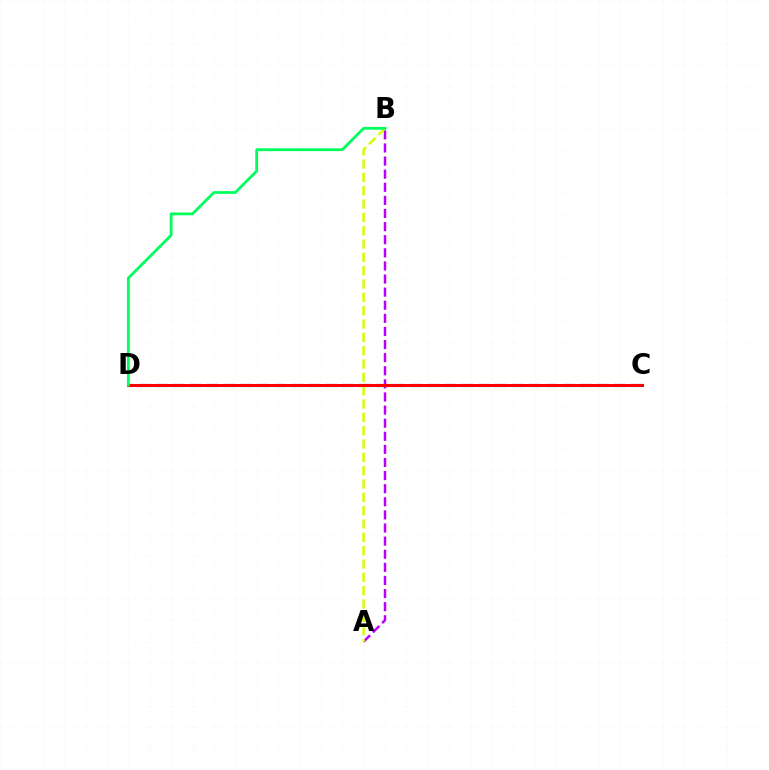{('C', 'D'): [{'color': '#0074ff', 'line_style': 'dashed', 'thickness': 2.3}, {'color': '#ff0000', 'line_style': 'solid', 'thickness': 2.14}], ('A', 'B'): [{'color': '#b900ff', 'line_style': 'dashed', 'thickness': 1.78}, {'color': '#d1ff00', 'line_style': 'dashed', 'thickness': 1.81}], ('B', 'D'): [{'color': '#00ff5c', 'line_style': 'solid', 'thickness': 2.02}]}